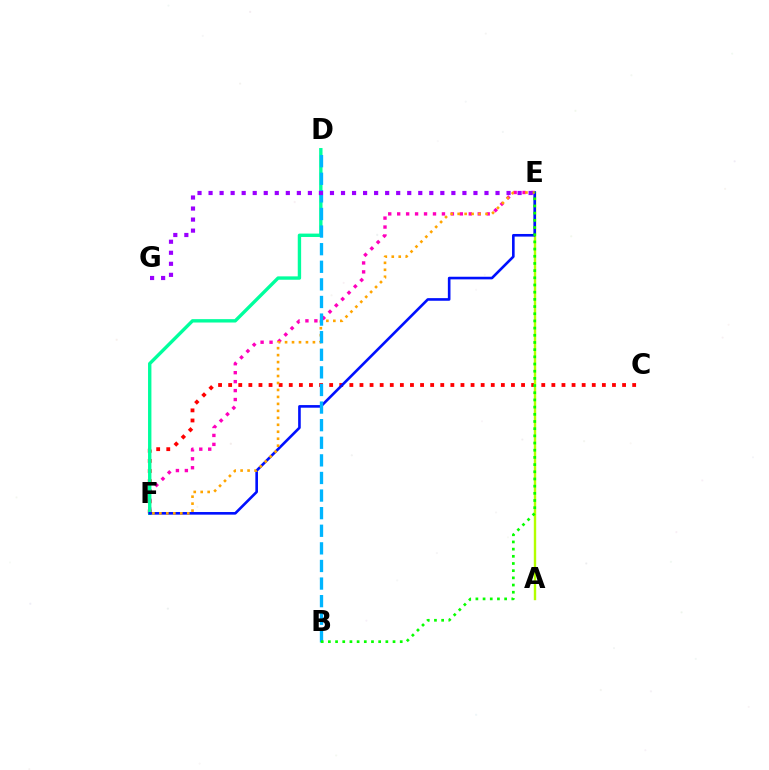{('C', 'F'): [{'color': '#ff0000', 'line_style': 'dotted', 'thickness': 2.74}], ('A', 'E'): [{'color': '#b3ff00', 'line_style': 'solid', 'thickness': 1.72}], ('E', 'F'): [{'color': '#ff00bd', 'line_style': 'dotted', 'thickness': 2.43}, {'color': '#0010ff', 'line_style': 'solid', 'thickness': 1.89}, {'color': '#ffa500', 'line_style': 'dotted', 'thickness': 1.89}], ('D', 'F'): [{'color': '#00ff9d', 'line_style': 'solid', 'thickness': 2.43}], ('B', 'D'): [{'color': '#00b5ff', 'line_style': 'dashed', 'thickness': 2.39}], ('B', 'E'): [{'color': '#08ff00', 'line_style': 'dotted', 'thickness': 1.95}], ('E', 'G'): [{'color': '#9b00ff', 'line_style': 'dotted', 'thickness': 3.0}]}